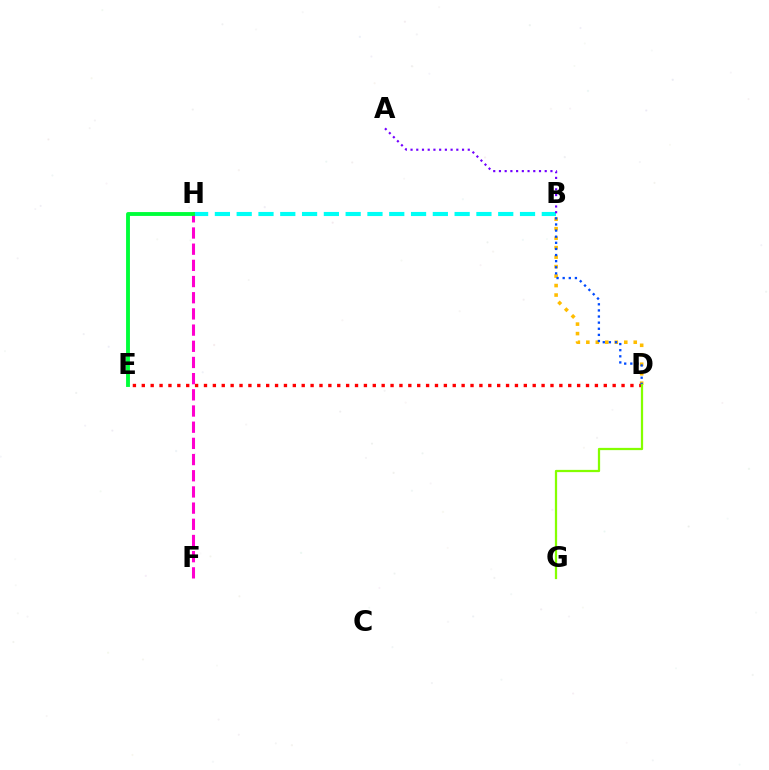{('B', 'D'): [{'color': '#ffbd00', 'line_style': 'dotted', 'thickness': 2.58}, {'color': '#004bff', 'line_style': 'dotted', 'thickness': 1.66}], ('D', 'E'): [{'color': '#ff0000', 'line_style': 'dotted', 'thickness': 2.41}], ('B', 'H'): [{'color': '#00fff6', 'line_style': 'dashed', 'thickness': 2.96}], ('F', 'H'): [{'color': '#ff00cf', 'line_style': 'dashed', 'thickness': 2.2}], ('D', 'G'): [{'color': '#84ff00', 'line_style': 'solid', 'thickness': 1.62}], ('E', 'H'): [{'color': '#00ff39', 'line_style': 'solid', 'thickness': 2.78}], ('A', 'B'): [{'color': '#7200ff', 'line_style': 'dotted', 'thickness': 1.55}]}